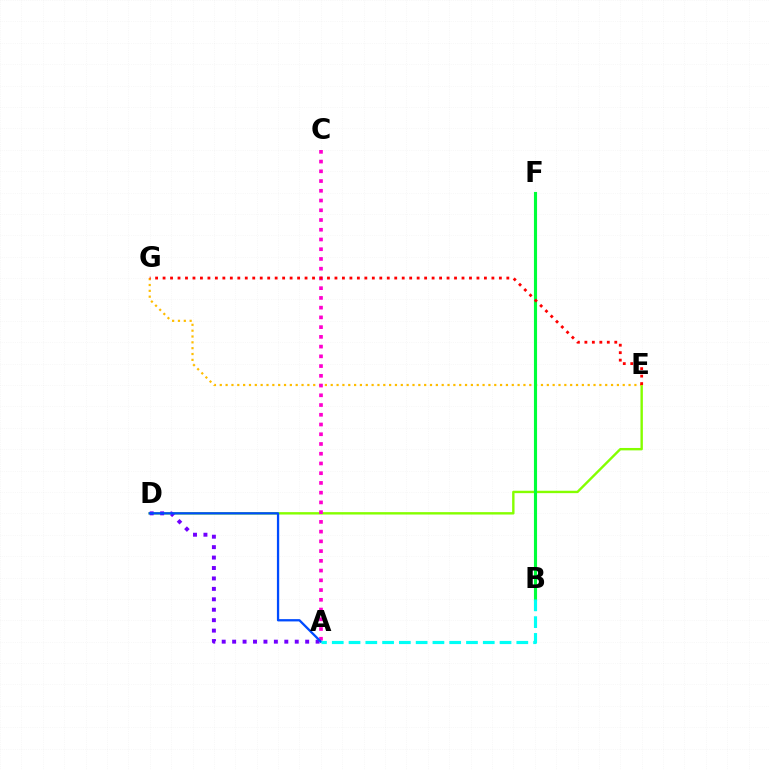{('D', 'E'): [{'color': '#84ff00', 'line_style': 'solid', 'thickness': 1.73}], ('E', 'G'): [{'color': '#ffbd00', 'line_style': 'dotted', 'thickness': 1.59}, {'color': '#ff0000', 'line_style': 'dotted', 'thickness': 2.03}], ('A', 'D'): [{'color': '#7200ff', 'line_style': 'dotted', 'thickness': 2.83}, {'color': '#004bff', 'line_style': 'solid', 'thickness': 1.65}], ('A', 'C'): [{'color': '#ff00cf', 'line_style': 'dotted', 'thickness': 2.65}], ('B', 'F'): [{'color': '#00ff39', 'line_style': 'solid', 'thickness': 2.24}], ('A', 'B'): [{'color': '#00fff6', 'line_style': 'dashed', 'thickness': 2.28}]}